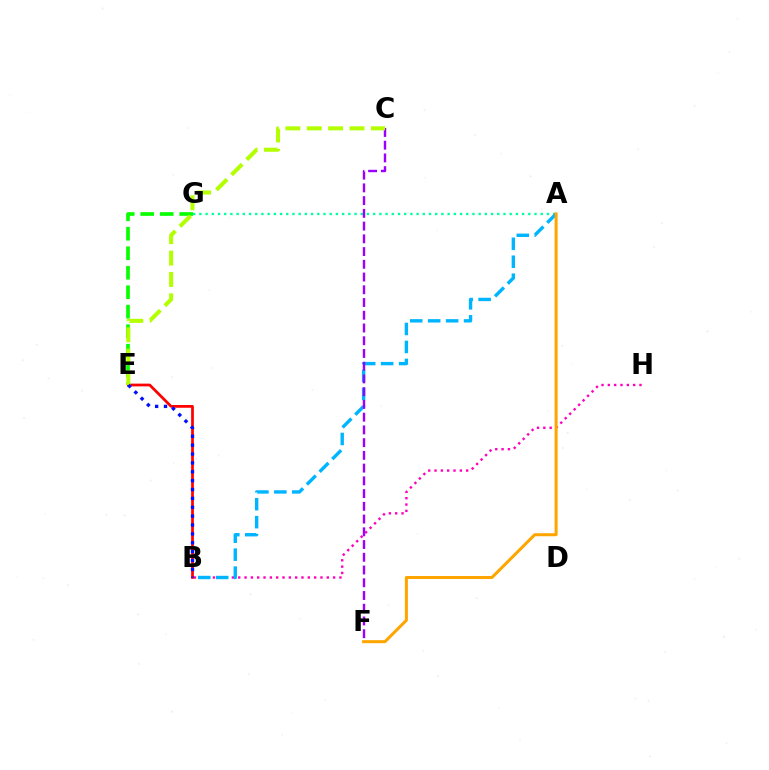{('B', 'H'): [{'color': '#ff00bd', 'line_style': 'dotted', 'thickness': 1.72}], ('B', 'E'): [{'color': '#ff0000', 'line_style': 'solid', 'thickness': 1.97}, {'color': '#0010ff', 'line_style': 'dotted', 'thickness': 2.41}], ('E', 'G'): [{'color': '#08ff00', 'line_style': 'dashed', 'thickness': 2.65}], ('A', 'G'): [{'color': '#00ff9d', 'line_style': 'dotted', 'thickness': 1.69}], ('A', 'B'): [{'color': '#00b5ff', 'line_style': 'dashed', 'thickness': 2.44}], ('C', 'F'): [{'color': '#9b00ff', 'line_style': 'dashed', 'thickness': 1.73}], ('C', 'E'): [{'color': '#b3ff00', 'line_style': 'dashed', 'thickness': 2.91}], ('A', 'F'): [{'color': '#ffa500', 'line_style': 'solid', 'thickness': 2.17}]}